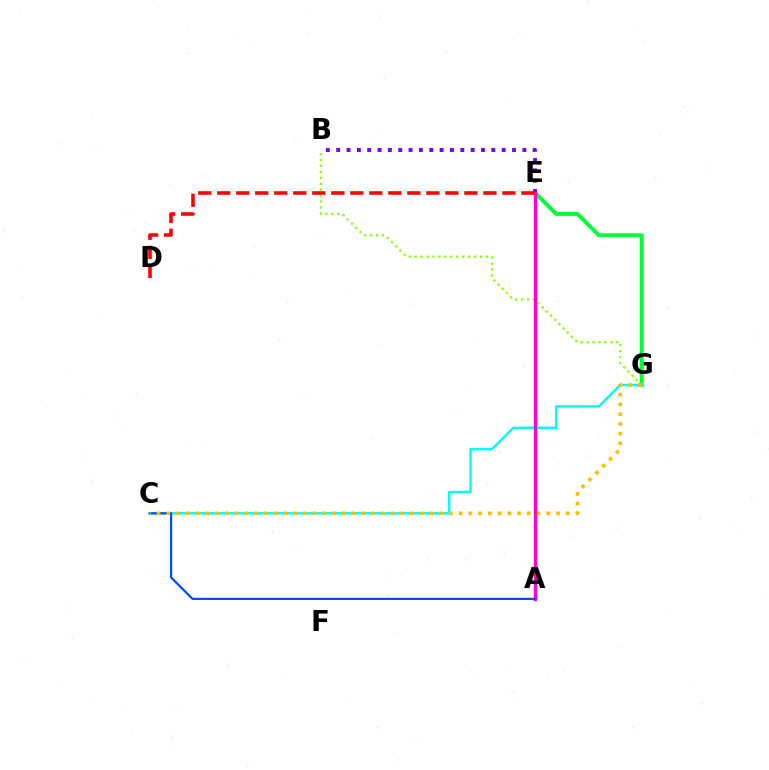{('B', 'G'): [{'color': '#84ff00', 'line_style': 'dotted', 'thickness': 1.61}], ('E', 'G'): [{'color': '#00ff39', 'line_style': 'solid', 'thickness': 2.86}], ('C', 'G'): [{'color': '#00fff6', 'line_style': 'solid', 'thickness': 1.78}, {'color': '#ffbd00', 'line_style': 'dotted', 'thickness': 2.65}], ('B', 'E'): [{'color': '#7200ff', 'line_style': 'dotted', 'thickness': 2.81}], ('A', 'E'): [{'color': '#ff00cf', 'line_style': 'solid', 'thickness': 2.44}], ('D', 'E'): [{'color': '#ff0000', 'line_style': 'dashed', 'thickness': 2.58}], ('A', 'C'): [{'color': '#004bff', 'line_style': 'solid', 'thickness': 1.59}]}